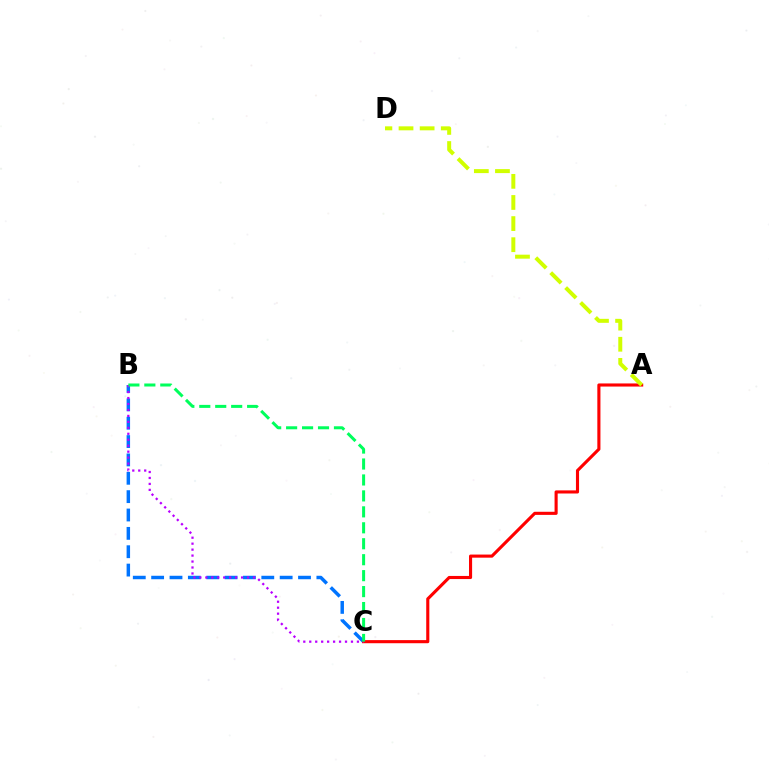{('B', 'C'): [{'color': '#0074ff', 'line_style': 'dashed', 'thickness': 2.49}, {'color': '#b900ff', 'line_style': 'dotted', 'thickness': 1.62}, {'color': '#00ff5c', 'line_style': 'dashed', 'thickness': 2.17}], ('A', 'C'): [{'color': '#ff0000', 'line_style': 'solid', 'thickness': 2.24}], ('A', 'D'): [{'color': '#d1ff00', 'line_style': 'dashed', 'thickness': 2.87}]}